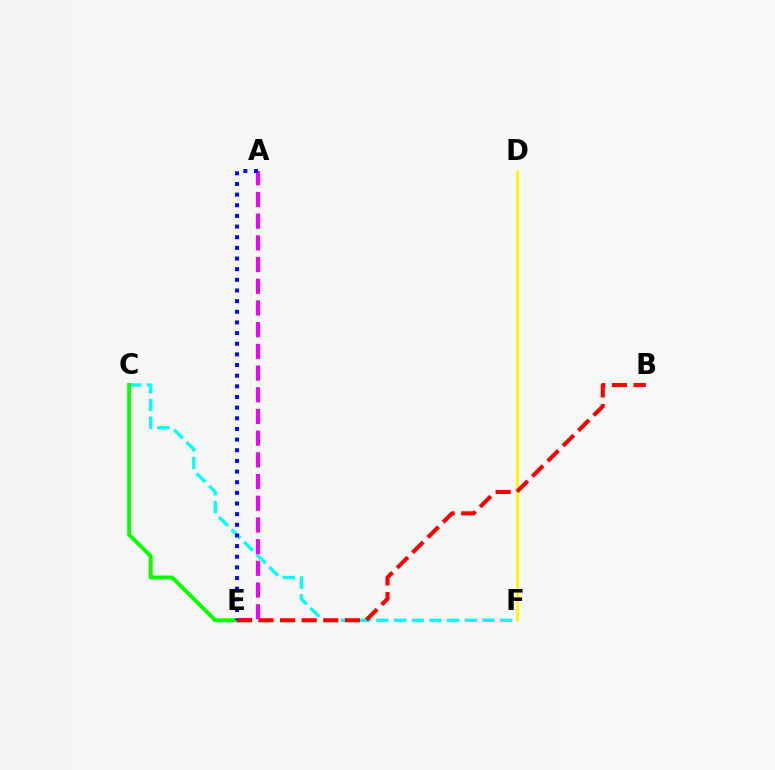{('D', 'F'): [{'color': '#fcf500', 'line_style': 'solid', 'thickness': 1.9}], ('C', 'F'): [{'color': '#00fff6', 'line_style': 'dashed', 'thickness': 2.4}], ('A', 'E'): [{'color': '#ee00ff', 'line_style': 'dashed', 'thickness': 2.95}, {'color': '#0010ff', 'line_style': 'dotted', 'thickness': 2.89}], ('C', 'E'): [{'color': '#08ff00', 'line_style': 'solid', 'thickness': 2.82}], ('B', 'E'): [{'color': '#ff0000', 'line_style': 'dashed', 'thickness': 2.94}]}